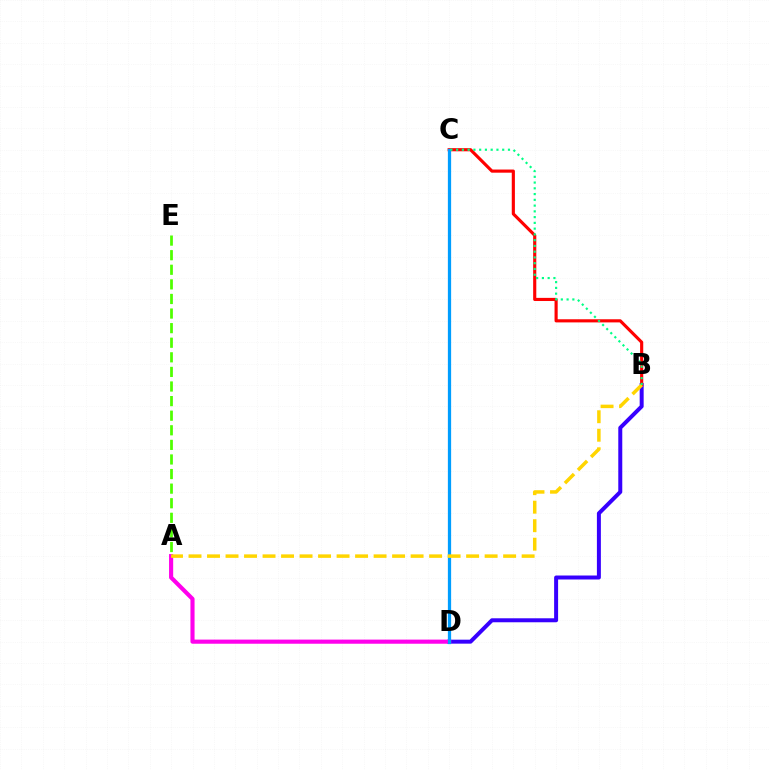{('B', 'D'): [{'color': '#3700ff', 'line_style': 'solid', 'thickness': 2.87}], ('B', 'C'): [{'color': '#ff0000', 'line_style': 'solid', 'thickness': 2.26}, {'color': '#00ff86', 'line_style': 'dotted', 'thickness': 1.56}], ('A', 'D'): [{'color': '#ff00ed', 'line_style': 'solid', 'thickness': 2.97}], ('C', 'D'): [{'color': '#009eff', 'line_style': 'solid', 'thickness': 2.34}], ('A', 'E'): [{'color': '#4fff00', 'line_style': 'dashed', 'thickness': 1.98}], ('A', 'B'): [{'color': '#ffd500', 'line_style': 'dashed', 'thickness': 2.51}]}